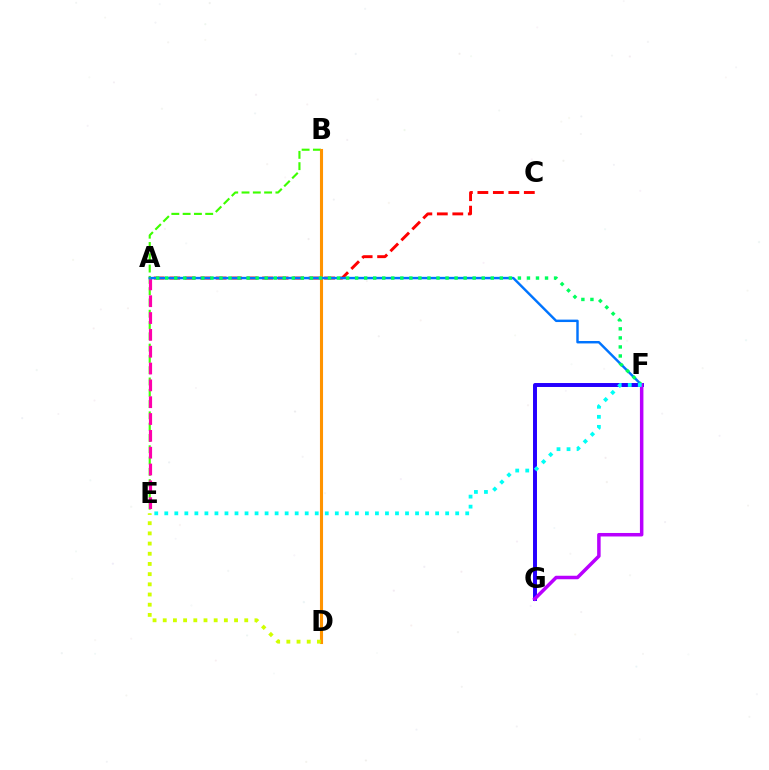{('B', 'E'): [{'color': '#3dff00', 'line_style': 'dashed', 'thickness': 1.53}], ('B', 'D'): [{'color': '#ff9400', 'line_style': 'solid', 'thickness': 2.23}], ('F', 'G'): [{'color': '#2500ff', 'line_style': 'solid', 'thickness': 2.85}, {'color': '#b900ff', 'line_style': 'solid', 'thickness': 2.52}], ('A', 'E'): [{'color': '#ff00ac', 'line_style': 'dashed', 'thickness': 2.29}], ('A', 'C'): [{'color': '#ff0000', 'line_style': 'dashed', 'thickness': 2.1}], ('A', 'F'): [{'color': '#0074ff', 'line_style': 'solid', 'thickness': 1.75}, {'color': '#00ff5c', 'line_style': 'dotted', 'thickness': 2.46}], ('D', 'E'): [{'color': '#d1ff00', 'line_style': 'dotted', 'thickness': 2.77}], ('E', 'F'): [{'color': '#00fff6', 'line_style': 'dotted', 'thickness': 2.73}]}